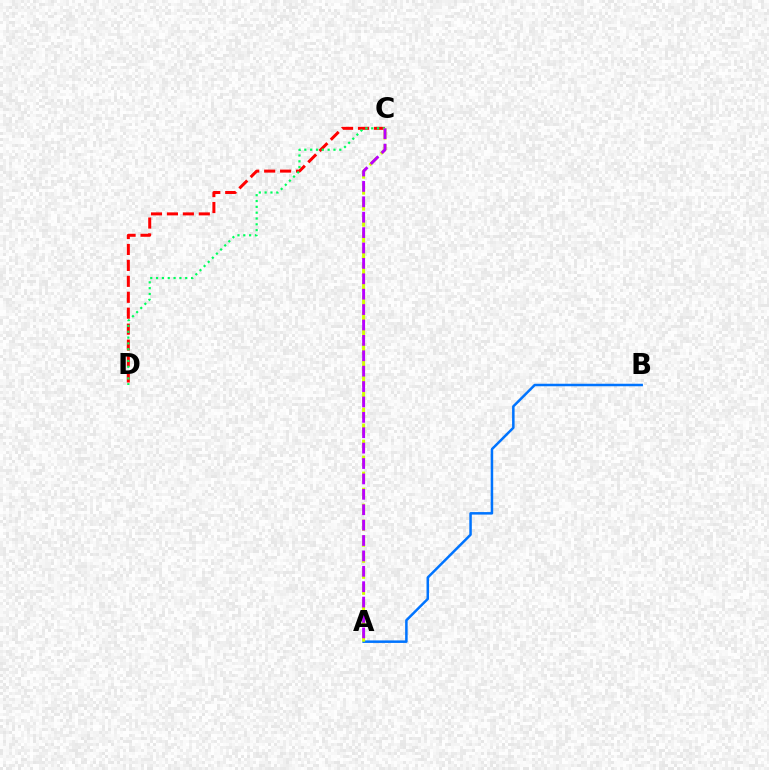{('C', 'D'): [{'color': '#ff0000', 'line_style': 'dashed', 'thickness': 2.16}, {'color': '#00ff5c', 'line_style': 'dotted', 'thickness': 1.58}], ('A', 'B'): [{'color': '#0074ff', 'line_style': 'solid', 'thickness': 1.81}], ('A', 'C'): [{'color': '#d1ff00', 'line_style': 'dashed', 'thickness': 2.17}, {'color': '#b900ff', 'line_style': 'dashed', 'thickness': 2.09}]}